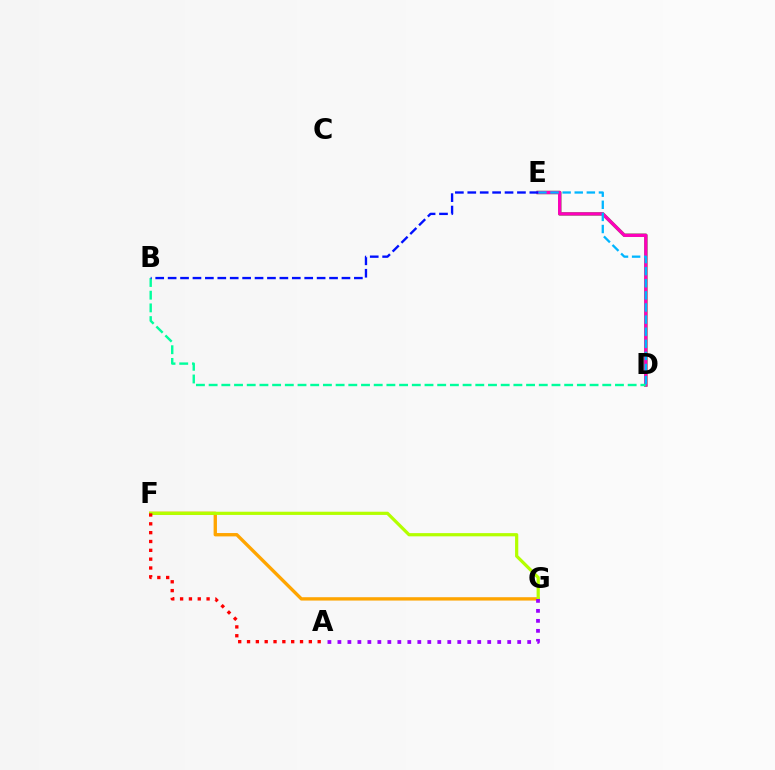{('D', 'E'): [{'color': '#08ff00', 'line_style': 'solid', 'thickness': 2.43}, {'color': '#ff00bd', 'line_style': 'solid', 'thickness': 2.43}, {'color': '#00b5ff', 'line_style': 'dashed', 'thickness': 1.64}], ('F', 'G'): [{'color': '#ffa500', 'line_style': 'solid', 'thickness': 2.41}, {'color': '#b3ff00', 'line_style': 'solid', 'thickness': 2.31}], ('B', 'D'): [{'color': '#00ff9d', 'line_style': 'dashed', 'thickness': 1.72}], ('B', 'E'): [{'color': '#0010ff', 'line_style': 'dashed', 'thickness': 1.69}], ('A', 'F'): [{'color': '#ff0000', 'line_style': 'dotted', 'thickness': 2.4}], ('A', 'G'): [{'color': '#9b00ff', 'line_style': 'dotted', 'thickness': 2.71}]}